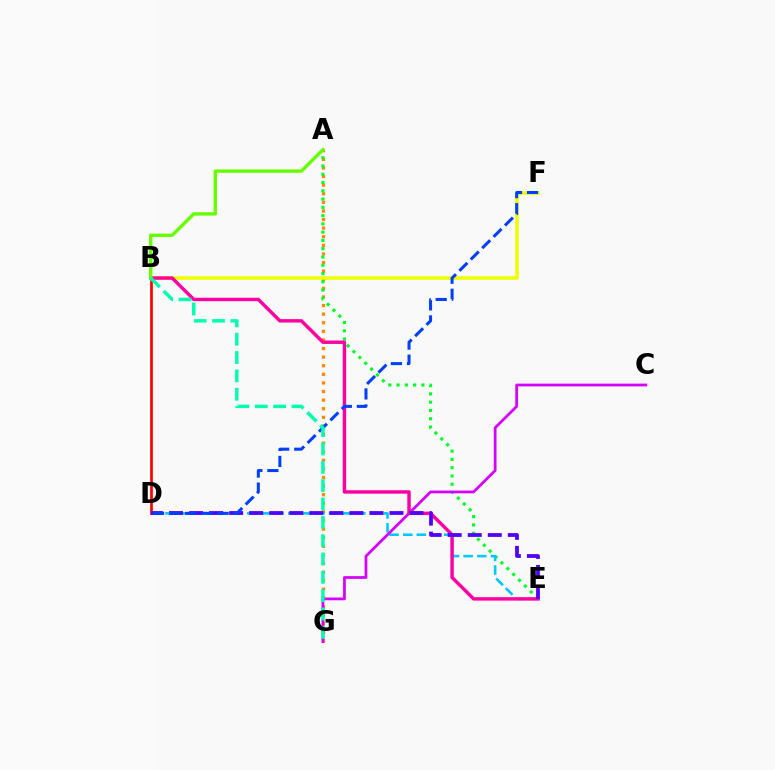{('A', 'G'): [{'color': '#ff8800', 'line_style': 'dotted', 'thickness': 2.34}], ('A', 'E'): [{'color': '#00ff27', 'line_style': 'dotted', 'thickness': 2.25}], ('D', 'E'): [{'color': '#00c7ff', 'line_style': 'dashed', 'thickness': 1.85}, {'color': '#4f00ff', 'line_style': 'dashed', 'thickness': 2.72}], ('B', 'F'): [{'color': '#eeff00', 'line_style': 'solid', 'thickness': 2.54}], ('C', 'G'): [{'color': '#d600ff', 'line_style': 'solid', 'thickness': 1.99}], ('B', 'D'): [{'color': '#ff0000', 'line_style': 'solid', 'thickness': 1.94}], ('B', 'E'): [{'color': '#ff00a0', 'line_style': 'solid', 'thickness': 2.47}], ('A', 'B'): [{'color': '#66ff00', 'line_style': 'solid', 'thickness': 2.44}], ('D', 'F'): [{'color': '#003fff', 'line_style': 'dashed', 'thickness': 2.18}], ('B', 'G'): [{'color': '#00ffaf', 'line_style': 'dashed', 'thickness': 2.49}]}